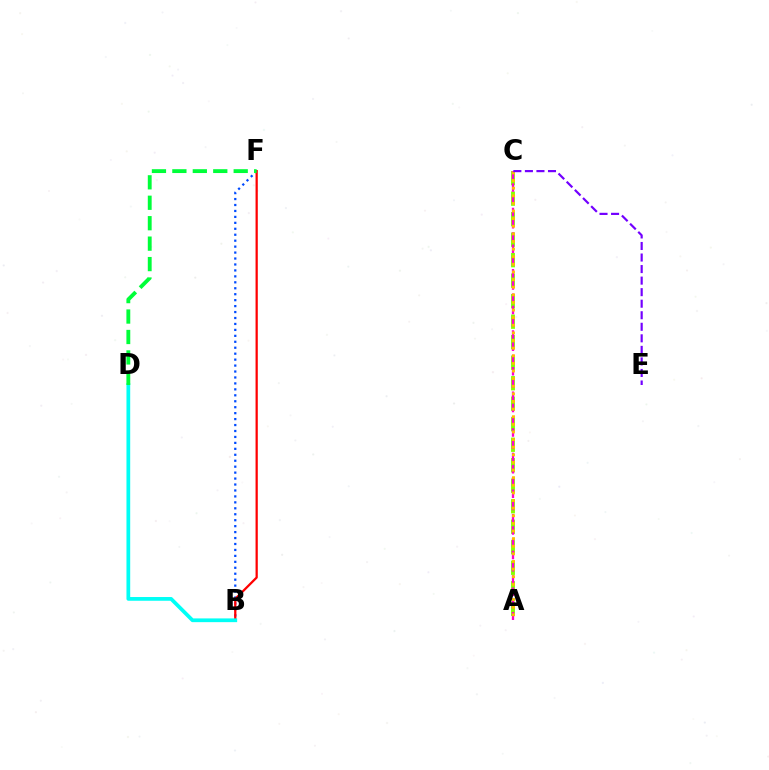{('A', 'C'): [{'color': '#84ff00', 'line_style': 'dashed', 'thickness': 2.79}, {'color': '#ff00cf', 'line_style': 'dashed', 'thickness': 1.66}, {'color': '#ffbd00', 'line_style': 'dotted', 'thickness': 2.07}], ('B', 'F'): [{'color': '#004bff', 'line_style': 'dotted', 'thickness': 1.62}, {'color': '#ff0000', 'line_style': 'solid', 'thickness': 1.62}], ('B', 'D'): [{'color': '#00fff6', 'line_style': 'solid', 'thickness': 2.69}], ('D', 'F'): [{'color': '#00ff39', 'line_style': 'dashed', 'thickness': 2.78}], ('C', 'E'): [{'color': '#7200ff', 'line_style': 'dashed', 'thickness': 1.57}]}